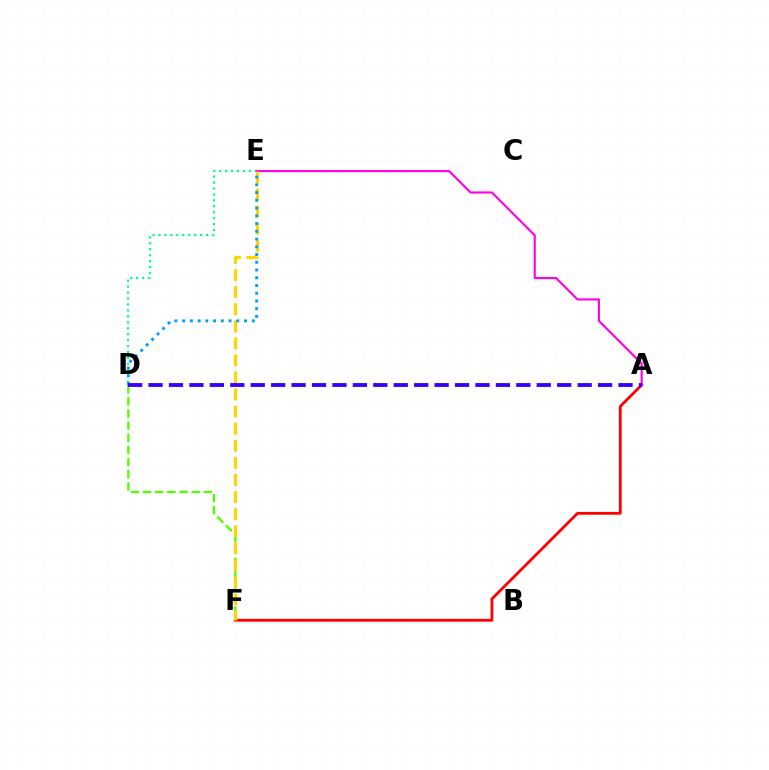{('D', 'F'): [{'color': '#4fff00', 'line_style': 'dashed', 'thickness': 1.65}], ('A', 'F'): [{'color': '#ff0000', 'line_style': 'solid', 'thickness': 2.01}], ('D', 'E'): [{'color': '#00ff86', 'line_style': 'dotted', 'thickness': 1.61}, {'color': '#009eff', 'line_style': 'dotted', 'thickness': 2.1}], ('A', 'E'): [{'color': '#ff00ed', 'line_style': 'solid', 'thickness': 1.54}], ('E', 'F'): [{'color': '#ffd500', 'line_style': 'dashed', 'thickness': 2.32}], ('A', 'D'): [{'color': '#3700ff', 'line_style': 'dashed', 'thickness': 2.78}]}